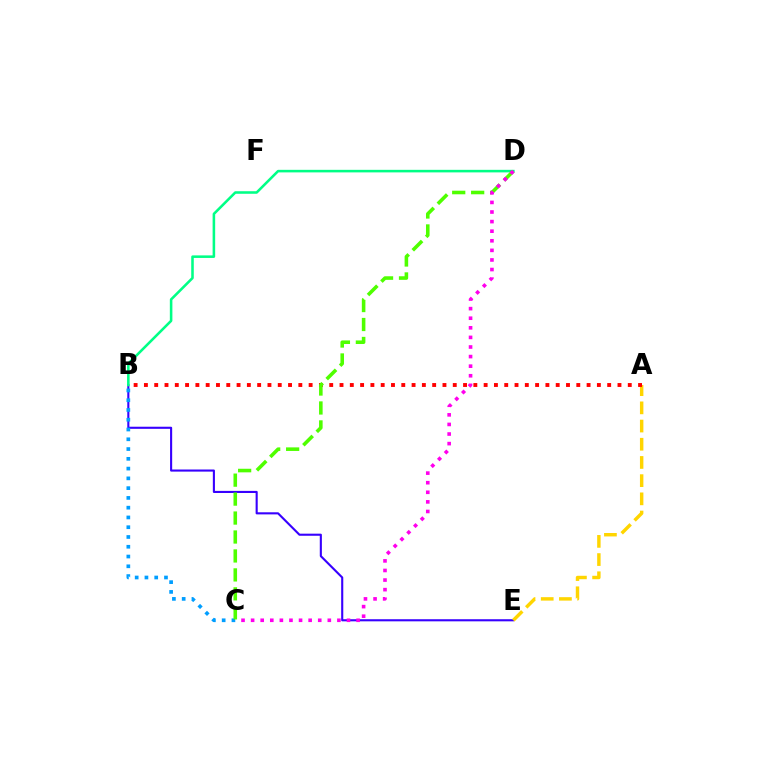{('B', 'E'): [{'color': '#3700ff', 'line_style': 'solid', 'thickness': 1.52}], ('B', 'C'): [{'color': '#009eff', 'line_style': 'dotted', 'thickness': 2.65}], ('A', 'E'): [{'color': '#ffd500', 'line_style': 'dashed', 'thickness': 2.47}], ('B', 'D'): [{'color': '#00ff86', 'line_style': 'solid', 'thickness': 1.84}], ('A', 'B'): [{'color': '#ff0000', 'line_style': 'dotted', 'thickness': 2.8}], ('C', 'D'): [{'color': '#4fff00', 'line_style': 'dashed', 'thickness': 2.57}, {'color': '#ff00ed', 'line_style': 'dotted', 'thickness': 2.61}]}